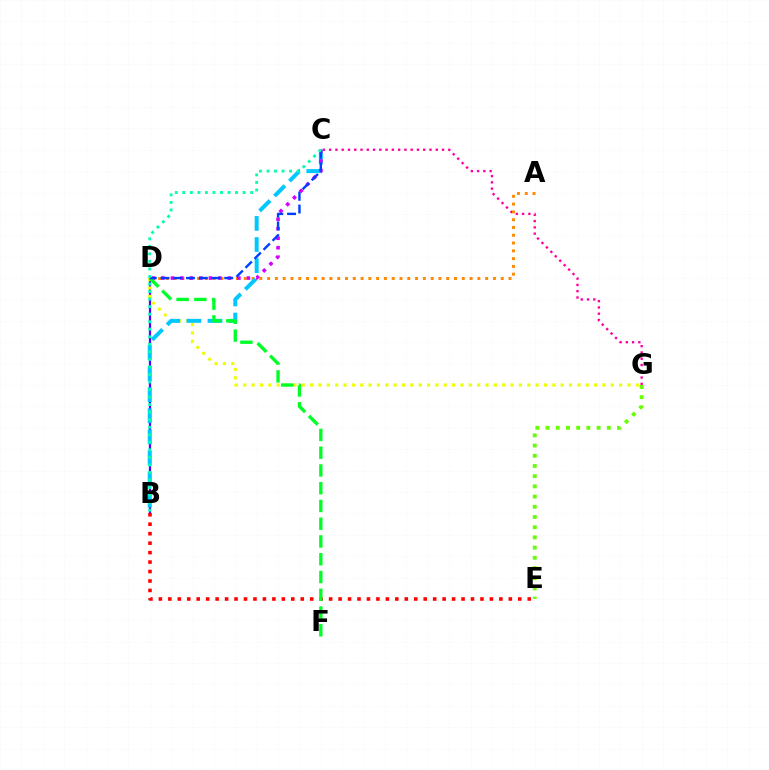{('B', 'D'): [{'color': '#4f00ff', 'line_style': 'solid', 'thickness': 1.62}], ('D', 'G'): [{'color': '#eeff00', 'line_style': 'dotted', 'thickness': 2.27}], ('C', 'G'): [{'color': '#ff00a0', 'line_style': 'dotted', 'thickness': 1.7}], ('A', 'D'): [{'color': '#ff8800', 'line_style': 'dotted', 'thickness': 2.12}], ('B', 'E'): [{'color': '#ff0000', 'line_style': 'dotted', 'thickness': 2.57}], ('E', 'G'): [{'color': '#66ff00', 'line_style': 'dotted', 'thickness': 2.77}], ('B', 'C'): [{'color': '#00c7ff', 'line_style': 'dashed', 'thickness': 2.87}, {'color': '#00ffaf', 'line_style': 'dotted', 'thickness': 2.05}], ('C', 'D'): [{'color': '#d600ff', 'line_style': 'dotted', 'thickness': 2.58}, {'color': '#003fff', 'line_style': 'dashed', 'thickness': 1.73}], ('D', 'F'): [{'color': '#00ff27', 'line_style': 'dashed', 'thickness': 2.41}]}